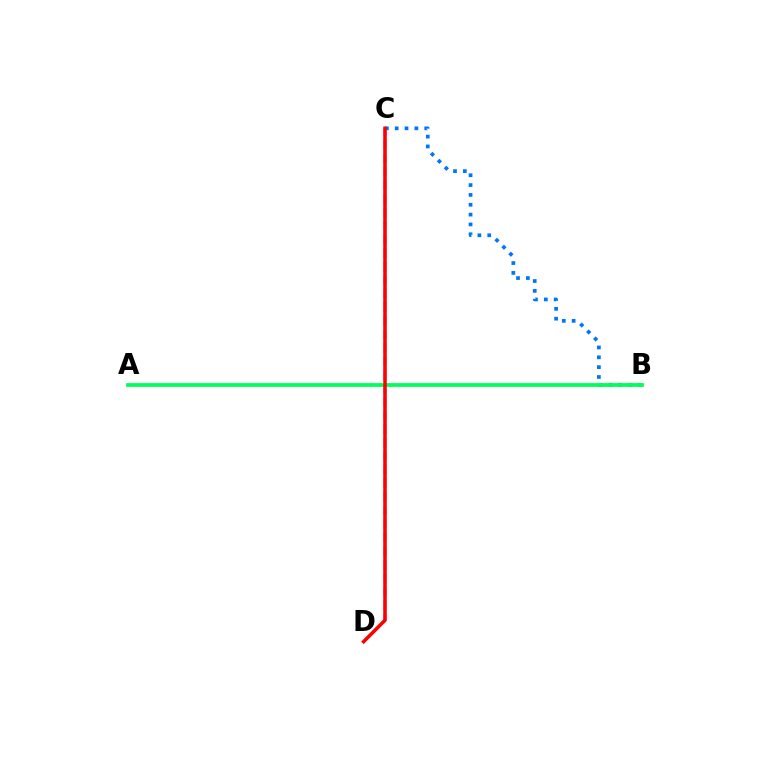{('A', 'B'): [{'color': '#d1ff00', 'line_style': 'dotted', 'thickness': 1.8}, {'color': '#00ff5c', 'line_style': 'solid', 'thickness': 2.71}], ('B', 'C'): [{'color': '#0074ff', 'line_style': 'dotted', 'thickness': 2.67}], ('C', 'D'): [{'color': '#b900ff', 'line_style': 'dashed', 'thickness': 1.84}, {'color': '#ff0000', 'line_style': 'solid', 'thickness': 2.53}]}